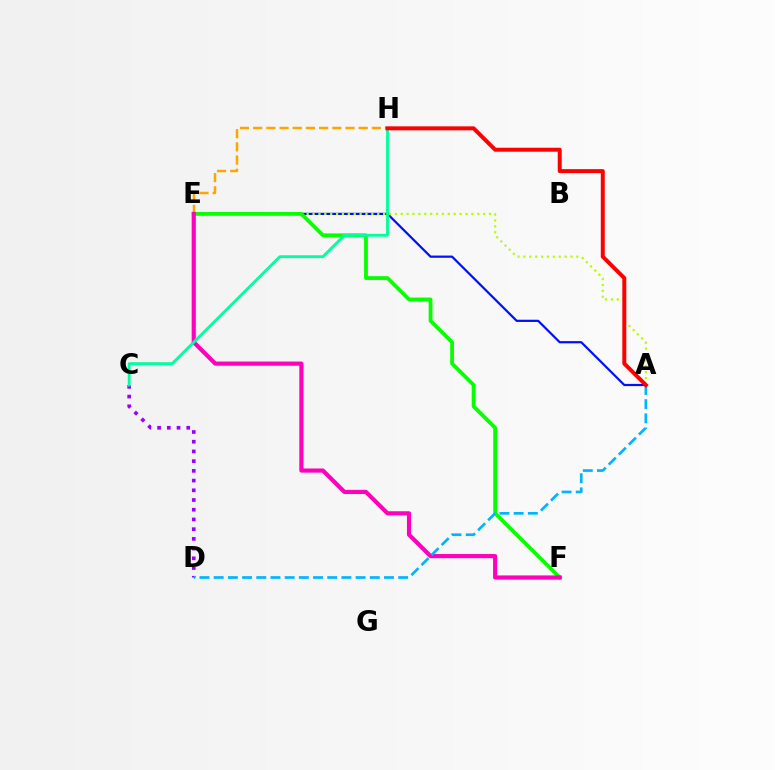{('A', 'E'): [{'color': '#0010ff', 'line_style': 'solid', 'thickness': 1.59}, {'color': '#b3ff00', 'line_style': 'dotted', 'thickness': 1.6}], ('E', 'H'): [{'color': '#ffa500', 'line_style': 'dashed', 'thickness': 1.79}], ('C', 'D'): [{'color': '#9b00ff', 'line_style': 'dotted', 'thickness': 2.64}], ('E', 'F'): [{'color': '#08ff00', 'line_style': 'solid', 'thickness': 2.73}, {'color': '#ff00bd', 'line_style': 'solid', 'thickness': 2.99}], ('C', 'H'): [{'color': '#00ff9d', 'line_style': 'solid', 'thickness': 2.05}], ('A', 'D'): [{'color': '#00b5ff', 'line_style': 'dashed', 'thickness': 1.93}], ('A', 'H'): [{'color': '#ff0000', 'line_style': 'solid', 'thickness': 2.87}]}